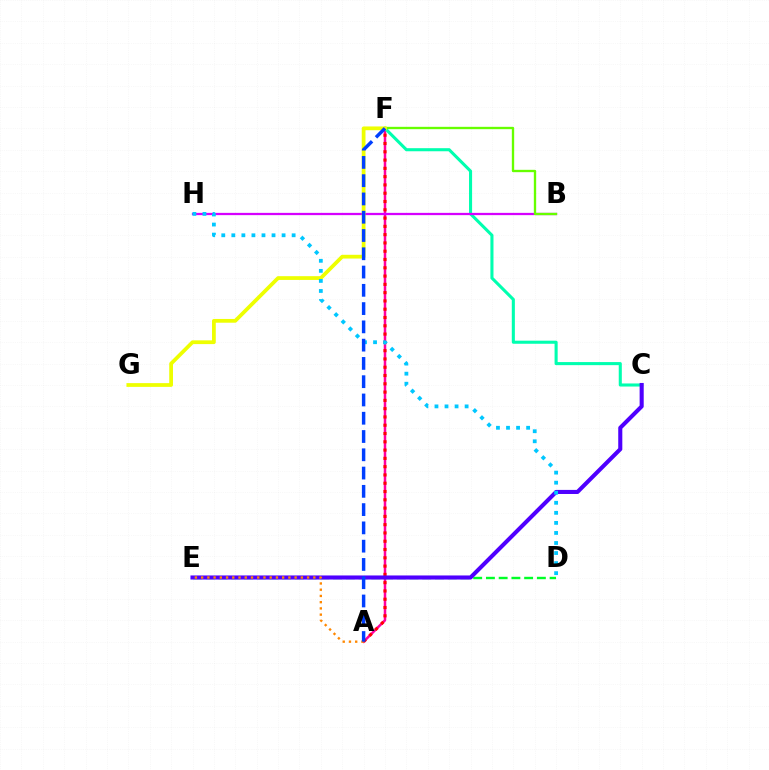{('A', 'F'): [{'color': '#ff00a0', 'line_style': 'solid', 'thickness': 1.81}, {'color': '#ff0000', 'line_style': 'dotted', 'thickness': 2.25}, {'color': '#003fff', 'line_style': 'dashed', 'thickness': 2.48}], ('C', 'F'): [{'color': '#00ffaf', 'line_style': 'solid', 'thickness': 2.22}], ('D', 'E'): [{'color': '#00ff27', 'line_style': 'dashed', 'thickness': 1.73}], ('B', 'H'): [{'color': '#d600ff', 'line_style': 'solid', 'thickness': 1.63}], ('B', 'F'): [{'color': '#66ff00', 'line_style': 'solid', 'thickness': 1.69}], ('C', 'E'): [{'color': '#4f00ff', 'line_style': 'solid', 'thickness': 2.94}], ('F', 'G'): [{'color': '#eeff00', 'line_style': 'solid', 'thickness': 2.7}], ('A', 'E'): [{'color': '#ff8800', 'line_style': 'dotted', 'thickness': 1.69}], ('D', 'H'): [{'color': '#00c7ff', 'line_style': 'dotted', 'thickness': 2.73}]}